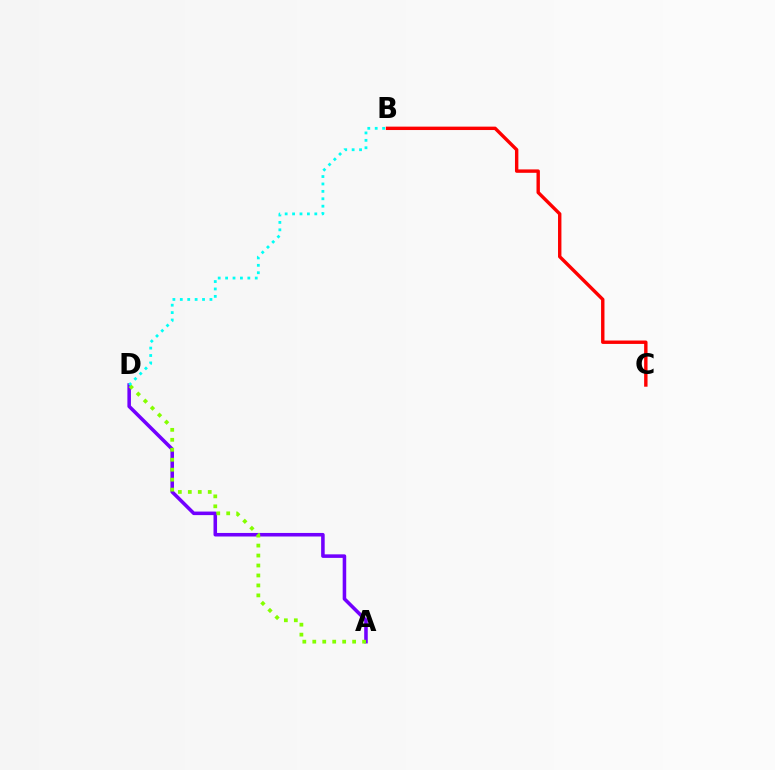{('B', 'C'): [{'color': '#ff0000', 'line_style': 'solid', 'thickness': 2.45}], ('A', 'D'): [{'color': '#7200ff', 'line_style': 'solid', 'thickness': 2.55}, {'color': '#84ff00', 'line_style': 'dotted', 'thickness': 2.71}], ('B', 'D'): [{'color': '#00fff6', 'line_style': 'dotted', 'thickness': 2.01}]}